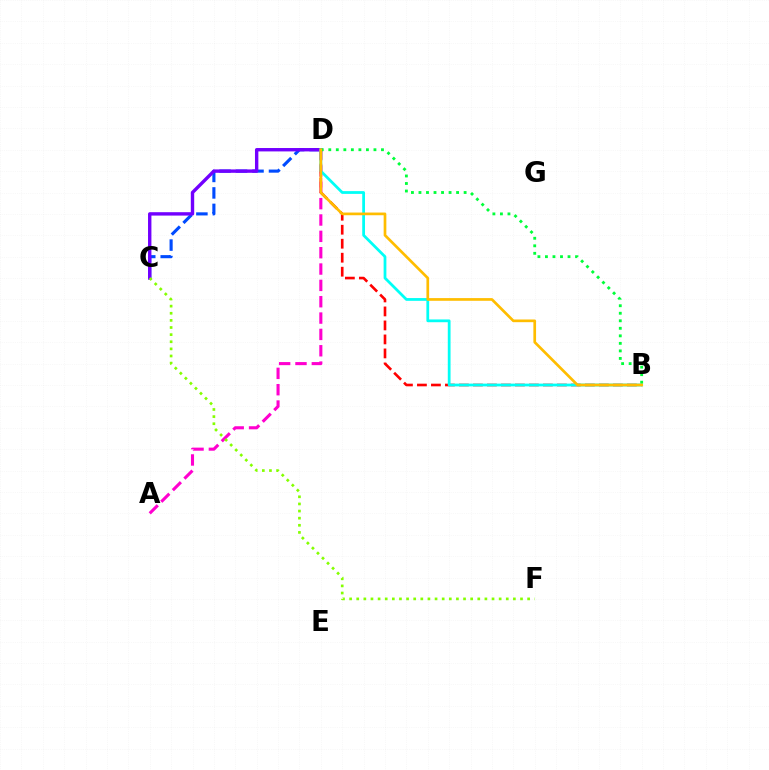{('B', 'D'): [{'color': '#ff0000', 'line_style': 'dashed', 'thickness': 1.9}, {'color': '#00fff6', 'line_style': 'solid', 'thickness': 1.99}, {'color': '#00ff39', 'line_style': 'dotted', 'thickness': 2.04}, {'color': '#ffbd00', 'line_style': 'solid', 'thickness': 1.94}], ('C', 'D'): [{'color': '#004bff', 'line_style': 'dashed', 'thickness': 2.24}, {'color': '#7200ff', 'line_style': 'solid', 'thickness': 2.44}], ('A', 'D'): [{'color': '#ff00cf', 'line_style': 'dashed', 'thickness': 2.22}], ('C', 'F'): [{'color': '#84ff00', 'line_style': 'dotted', 'thickness': 1.93}]}